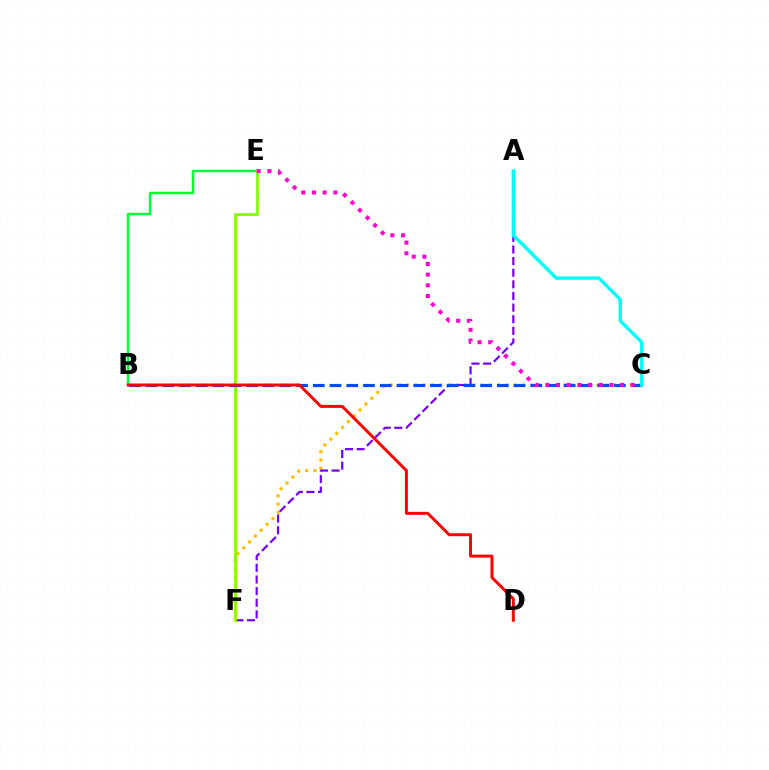{('C', 'F'): [{'color': '#ffbd00', 'line_style': 'dotted', 'thickness': 2.25}], ('A', 'F'): [{'color': '#7200ff', 'line_style': 'dashed', 'thickness': 1.58}], ('B', 'E'): [{'color': '#00ff39', 'line_style': 'solid', 'thickness': 1.75}], ('E', 'F'): [{'color': '#84ff00', 'line_style': 'solid', 'thickness': 2.01}], ('B', 'C'): [{'color': '#004bff', 'line_style': 'dashed', 'thickness': 2.27}], ('C', 'E'): [{'color': '#ff00cf', 'line_style': 'dotted', 'thickness': 2.9}], ('A', 'C'): [{'color': '#00fff6', 'line_style': 'solid', 'thickness': 2.46}], ('B', 'D'): [{'color': '#ff0000', 'line_style': 'solid', 'thickness': 2.13}]}